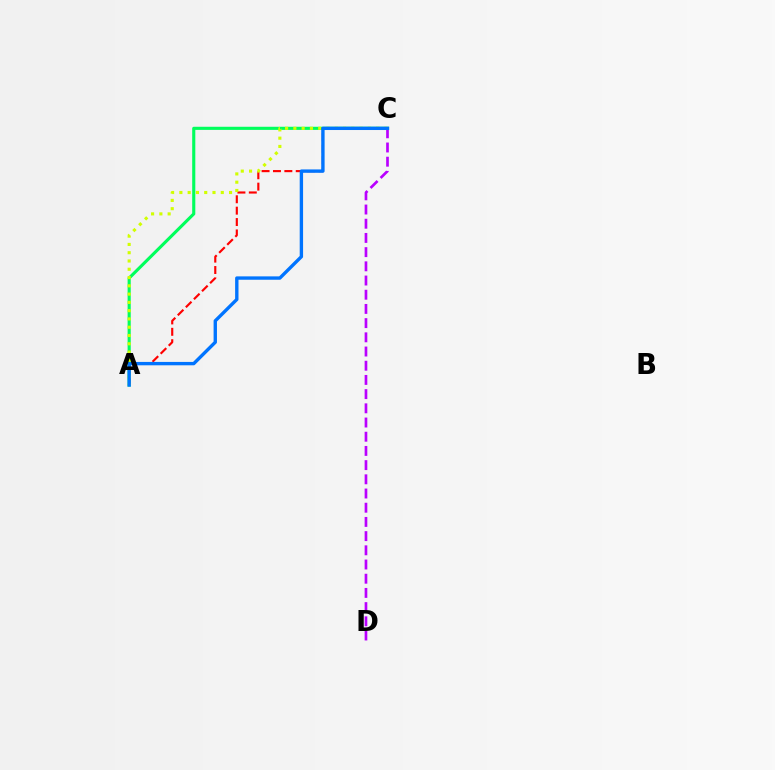{('A', 'C'): [{'color': '#00ff5c', 'line_style': 'solid', 'thickness': 2.24}, {'color': '#ff0000', 'line_style': 'dashed', 'thickness': 1.55}, {'color': '#d1ff00', 'line_style': 'dotted', 'thickness': 2.25}, {'color': '#0074ff', 'line_style': 'solid', 'thickness': 2.43}], ('C', 'D'): [{'color': '#b900ff', 'line_style': 'dashed', 'thickness': 1.93}]}